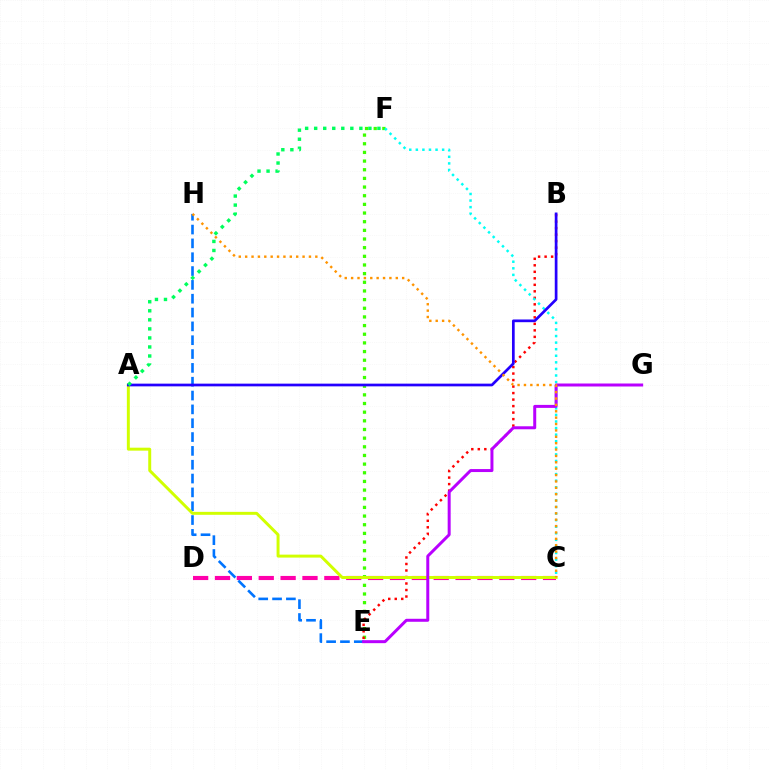{('C', 'D'): [{'color': '#ff00ac', 'line_style': 'dashed', 'thickness': 2.97}], ('E', 'F'): [{'color': '#3dff00', 'line_style': 'dotted', 'thickness': 2.35}], ('B', 'E'): [{'color': '#ff0000', 'line_style': 'dotted', 'thickness': 1.77}], ('C', 'F'): [{'color': '#00fff6', 'line_style': 'dotted', 'thickness': 1.79}], ('E', 'H'): [{'color': '#0074ff', 'line_style': 'dashed', 'thickness': 1.88}], ('A', 'C'): [{'color': '#d1ff00', 'line_style': 'solid', 'thickness': 2.13}], ('E', 'G'): [{'color': '#b900ff', 'line_style': 'solid', 'thickness': 2.15}], ('A', 'B'): [{'color': '#2500ff', 'line_style': 'solid', 'thickness': 1.95}], ('C', 'H'): [{'color': '#ff9400', 'line_style': 'dotted', 'thickness': 1.73}], ('A', 'F'): [{'color': '#00ff5c', 'line_style': 'dotted', 'thickness': 2.46}]}